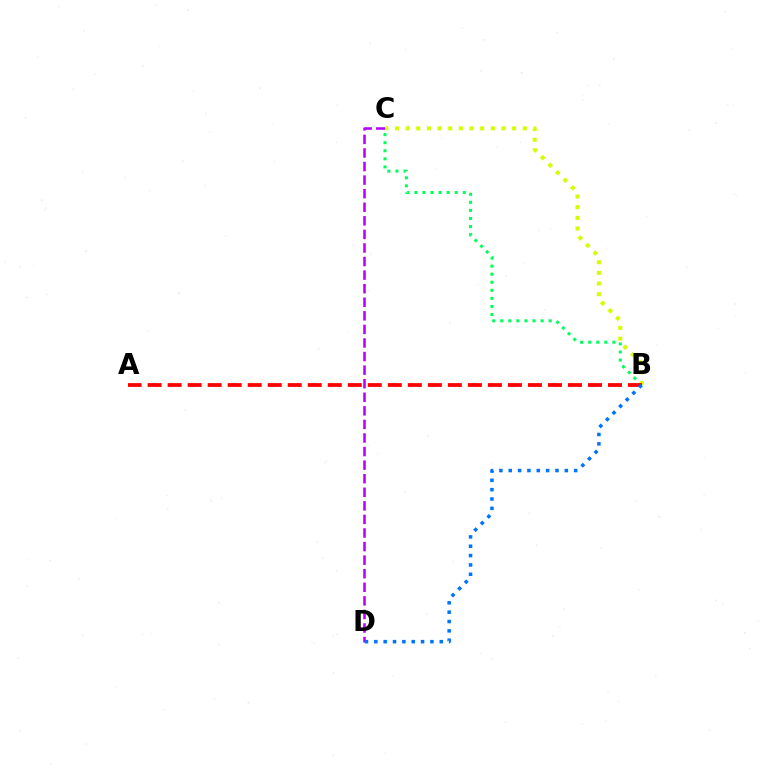{('B', 'C'): [{'color': '#00ff5c', 'line_style': 'dotted', 'thickness': 2.19}, {'color': '#d1ff00', 'line_style': 'dotted', 'thickness': 2.89}], ('C', 'D'): [{'color': '#b900ff', 'line_style': 'dashed', 'thickness': 1.84}], ('A', 'B'): [{'color': '#ff0000', 'line_style': 'dashed', 'thickness': 2.72}], ('B', 'D'): [{'color': '#0074ff', 'line_style': 'dotted', 'thickness': 2.54}]}